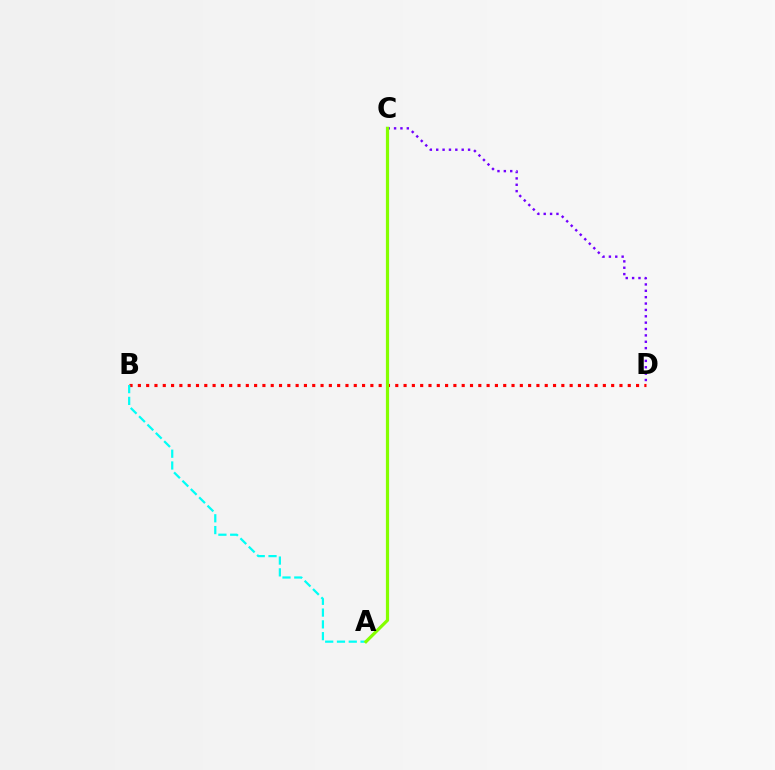{('B', 'D'): [{'color': '#ff0000', 'line_style': 'dotted', 'thickness': 2.26}], ('A', 'B'): [{'color': '#00fff6', 'line_style': 'dashed', 'thickness': 1.6}], ('C', 'D'): [{'color': '#7200ff', 'line_style': 'dotted', 'thickness': 1.73}], ('A', 'C'): [{'color': '#84ff00', 'line_style': 'solid', 'thickness': 2.31}]}